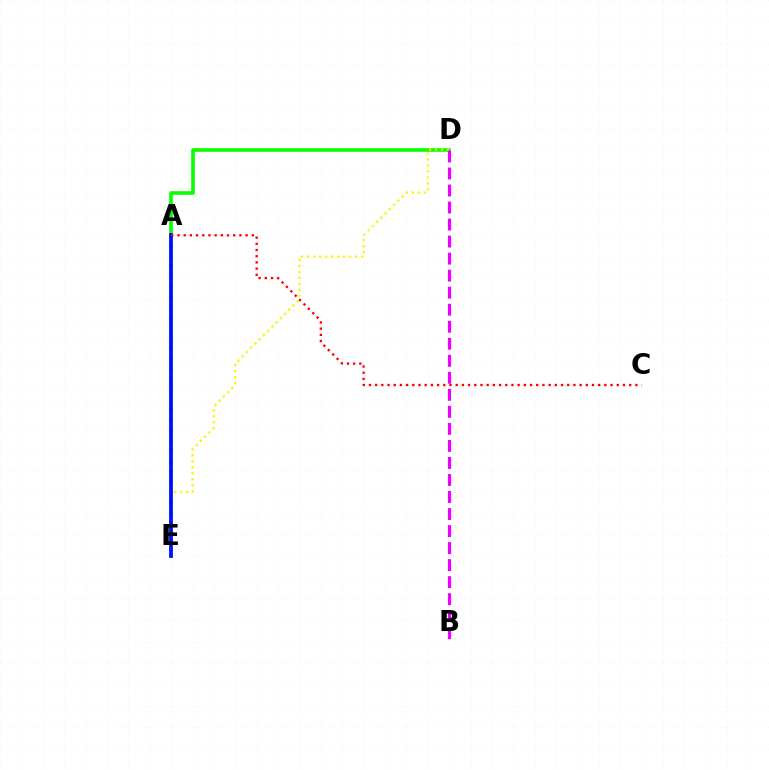{('A', 'E'): [{'color': '#00fff6', 'line_style': 'dotted', 'thickness': 2.79}, {'color': '#0010ff', 'line_style': 'solid', 'thickness': 2.72}], ('A', 'D'): [{'color': '#08ff00', 'line_style': 'solid', 'thickness': 2.61}], ('D', 'E'): [{'color': '#fcf500', 'line_style': 'dotted', 'thickness': 1.63}], ('B', 'D'): [{'color': '#ee00ff', 'line_style': 'dashed', 'thickness': 2.31}], ('A', 'C'): [{'color': '#ff0000', 'line_style': 'dotted', 'thickness': 1.68}]}